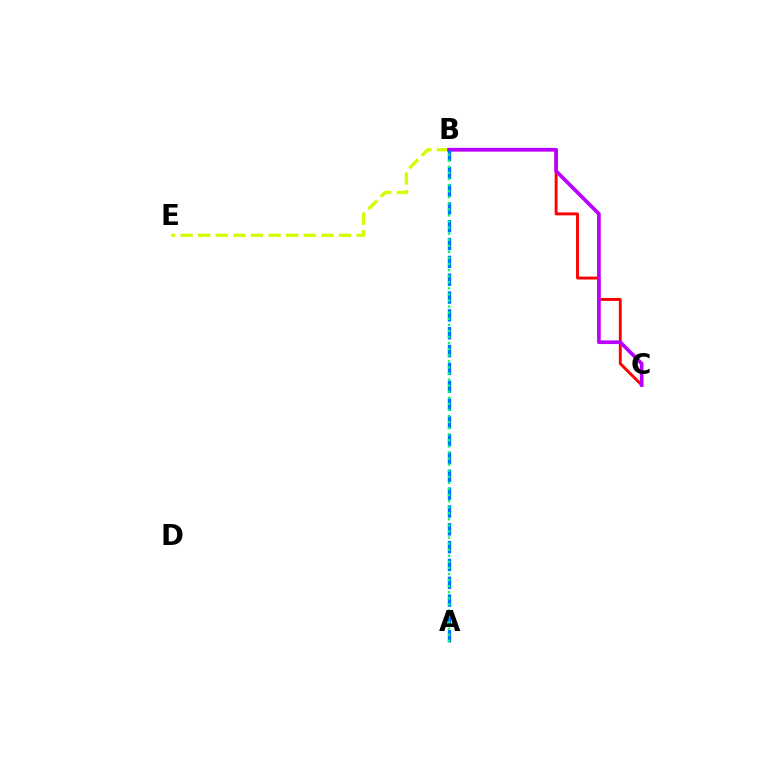{('B', 'E'): [{'color': '#d1ff00', 'line_style': 'dashed', 'thickness': 2.39}], ('B', 'C'): [{'color': '#ff0000', 'line_style': 'solid', 'thickness': 2.1}, {'color': '#b900ff', 'line_style': 'solid', 'thickness': 2.65}], ('A', 'B'): [{'color': '#0074ff', 'line_style': 'dashed', 'thickness': 2.42}, {'color': '#00ff5c', 'line_style': 'dotted', 'thickness': 1.65}]}